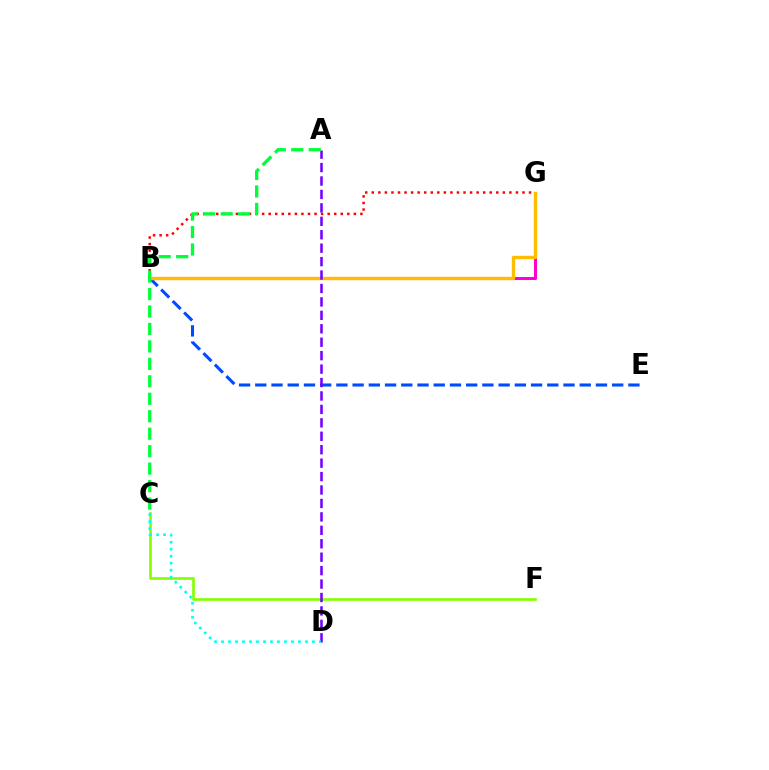{('B', 'E'): [{'color': '#004bff', 'line_style': 'dashed', 'thickness': 2.2}], ('B', 'G'): [{'color': '#ff00cf', 'line_style': 'solid', 'thickness': 2.19}, {'color': '#ffbd00', 'line_style': 'solid', 'thickness': 2.43}, {'color': '#ff0000', 'line_style': 'dotted', 'thickness': 1.78}], ('C', 'F'): [{'color': '#84ff00', 'line_style': 'solid', 'thickness': 1.91}], ('A', 'D'): [{'color': '#7200ff', 'line_style': 'dashed', 'thickness': 1.83}], ('C', 'D'): [{'color': '#00fff6', 'line_style': 'dotted', 'thickness': 1.9}], ('A', 'C'): [{'color': '#00ff39', 'line_style': 'dashed', 'thickness': 2.37}]}